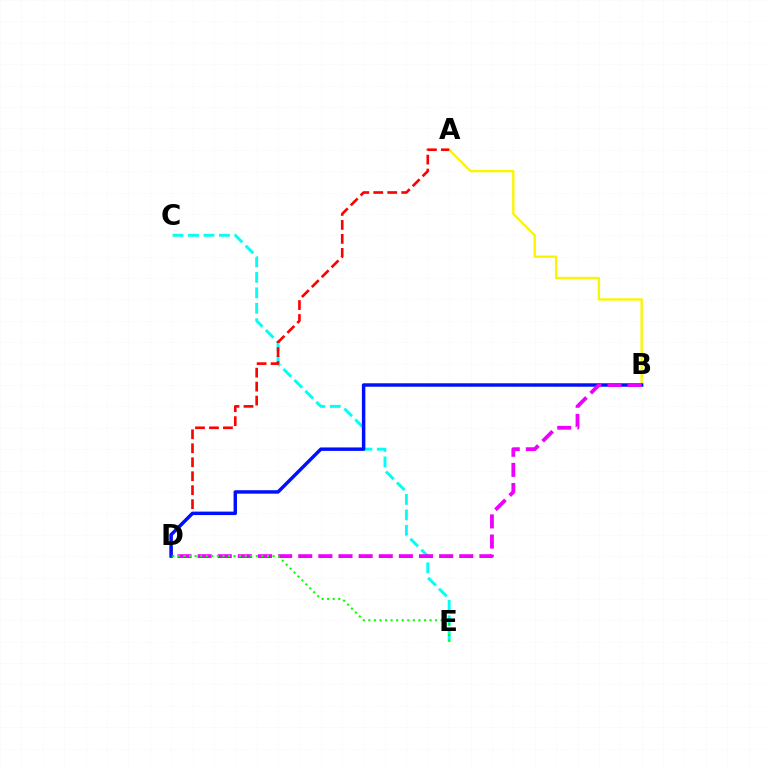{('C', 'E'): [{'color': '#00fff6', 'line_style': 'dashed', 'thickness': 2.1}], ('A', 'B'): [{'color': '#fcf500', 'line_style': 'solid', 'thickness': 1.71}], ('A', 'D'): [{'color': '#ff0000', 'line_style': 'dashed', 'thickness': 1.9}], ('B', 'D'): [{'color': '#0010ff', 'line_style': 'solid', 'thickness': 2.49}, {'color': '#ee00ff', 'line_style': 'dashed', 'thickness': 2.73}], ('D', 'E'): [{'color': '#08ff00', 'line_style': 'dotted', 'thickness': 1.51}]}